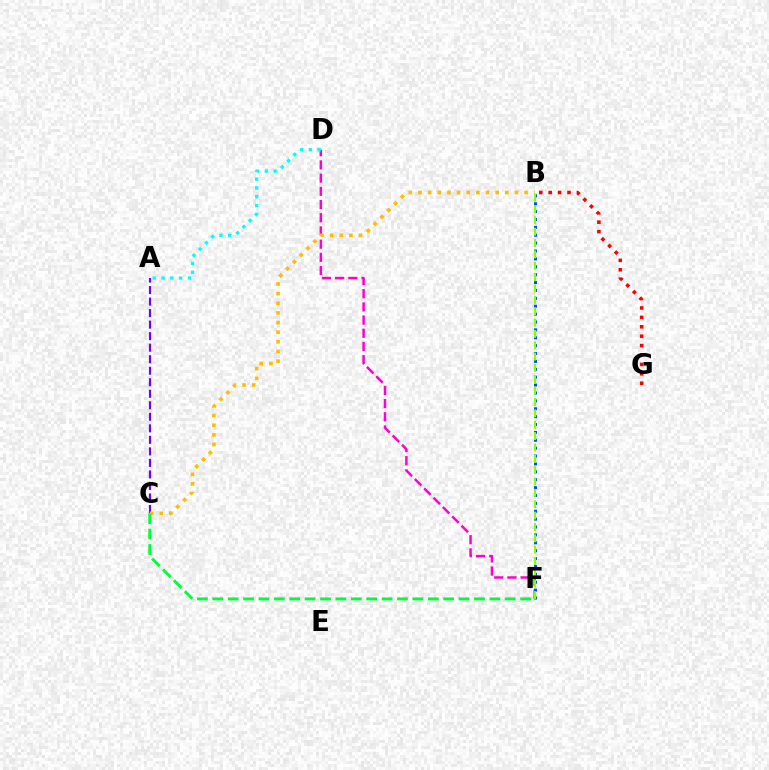{('D', 'F'): [{'color': '#ff00cf', 'line_style': 'dashed', 'thickness': 1.79}], ('B', 'F'): [{'color': '#004bff', 'line_style': 'dotted', 'thickness': 2.14}, {'color': '#84ff00', 'line_style': 'dashed', 'thickness': 1.54}], ('A', 'C'): [{'color': '#7200ff', 'line_style': 'dashed', 'thickness': 1.57}], ('B', 'G'): [{'color': '#ff0000', 'line_style': 'dotted', 'thickness': 2.56}], ('B', 'C'): [{'color': '#ffbd00', 'line_style': 'dotted', 'thickness': 2.62}], ('C', 'F'): [{'color': '#00ff39', 'line_style': 'dashed', 'thickness': 2.09}], ('A', 'D'): [{'color': '#00fff6', 'line_style': 'dotted', 'thickness': 2.4}]}